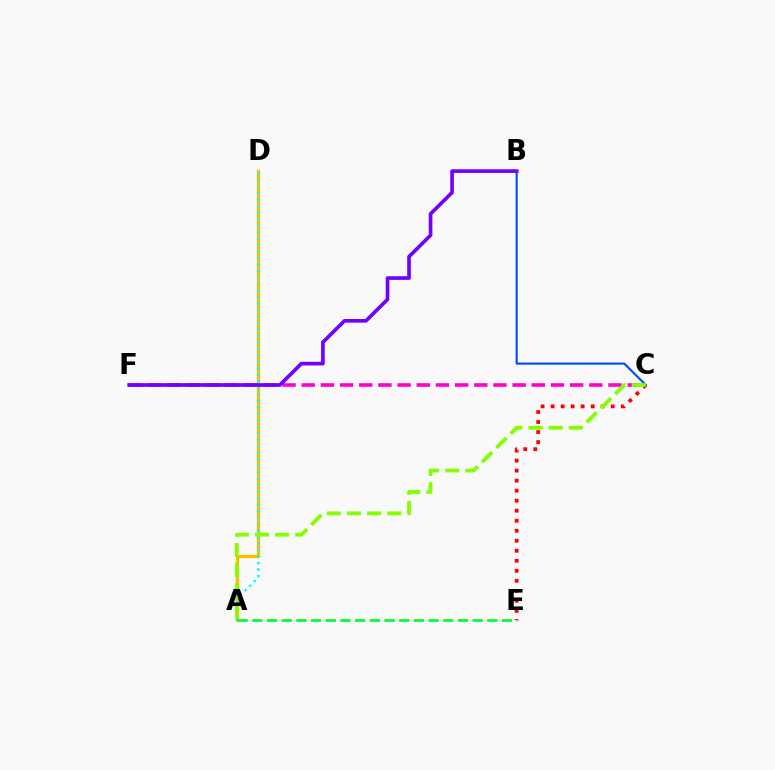{('A', 'D'): [{'color': '#ffbd00', 'line_style': 'solid', 'thickness': 2.41}, {'color': '#00fff6', 'line_style': 'dotted', 'thickness': 1.76}], ('B', 'C'): [{'color': '#004bff', 'line_style': 'solid', 'thickness': 1.53}], ('C', 'F'): [{'color': '#ff00cf', 'line_style': 'dashed', 'thickness': 2.6}], ('C', 'E'): [{'color': '#ff0000', 'line_style': 'dotted', 'thickness': 2.72}], ('B', 'F'): [{'color': '#7200ff', 'line_style': 'solid', 'thickness': 2.63}], ('A', 'E'): [{'color': '#00ff39', 'line_style': 'dashed', 'thickness': 2.0}], ('A', 'C'): [{'color': '#84ff00', 'line_style': 'dashed', 'thickness': 2.74}]}